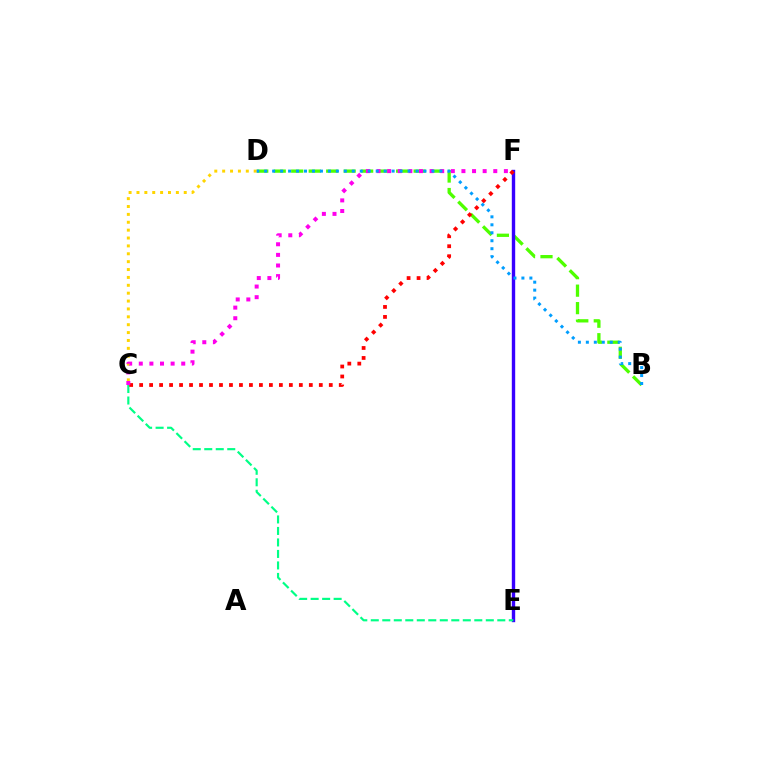{('B', 'D'): [{'color': '#4fff00', 'line_style': 'dashed', 'thickness': 2.38}, {'color': '#009eff', 'line_style': 'dotted', 'thickness': 2.16}], ('C', 'D'): [{'color': '#ffd500', 'line_style': 'dotted', 'thickness': 2.14}], ('E', 'F'): [{'color': '#3700ff', 'line_style': 'solid', 'thickness': 2.44}], ('C', 'E'): [{'color': '#00ff86', 'line_style': 'dashed', 'thickness': 1.56}], ('C', 'F'): [{'color': '#ff0000', 'line_style': 'dotted', 'thickness': 2.71}, {'color': '#ff00ed', 'line_style': 'dotted', 'thickness': 2.88}]}